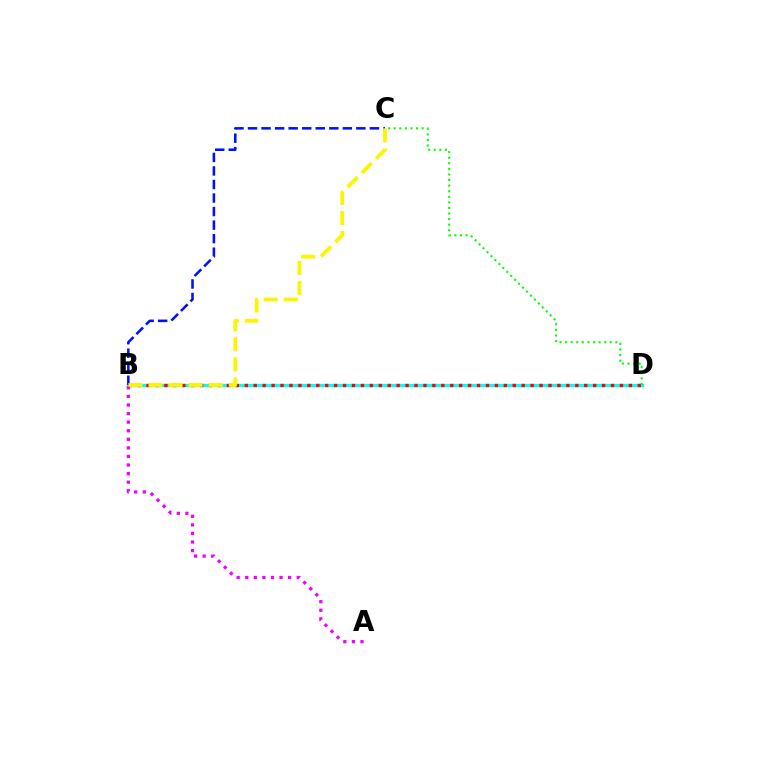{('B', 'D'): [{'color': '#00fff6', 'line_style': 'solid', 'thickness': 2.37}, {'color': '#ff0000', 'line_style': 'dotted', 'thickness': 2.43}], ('A', 'B'): [{'color': '#ee00ff', 'line_style': 'dotted', 'thickness': 2.33}], ('B', 'C'): [{'color': '#0010ff', 'line_style': 'dashed', 'thickness': 1.84}, {'color': '#fcf500', 'line_style': 'dashed', 'thickness': 2.73}], ('C', 'D'): [{'color': '#08ff00', 'line_style': 'dotted', 'thickness': 1.52}]}